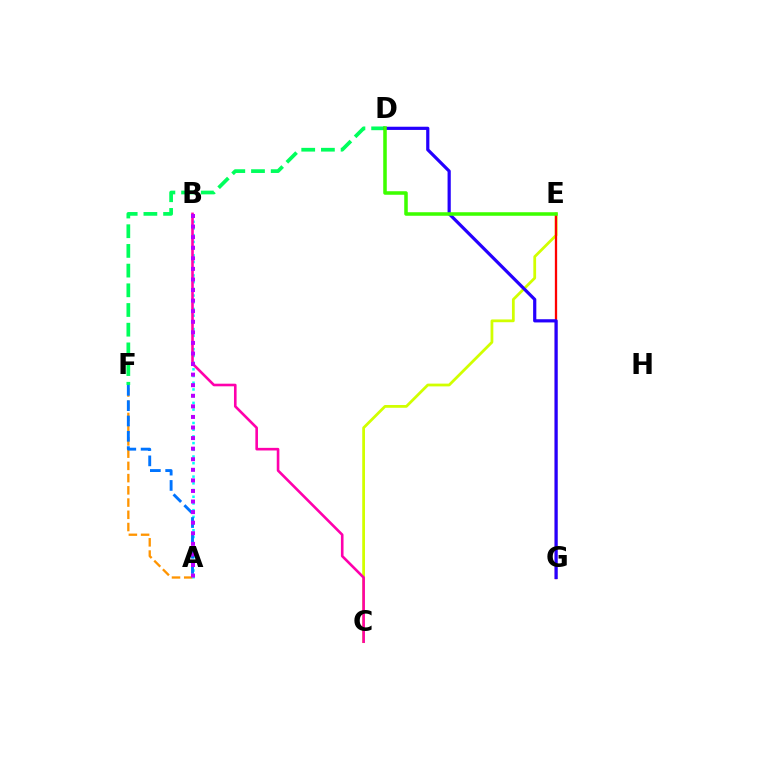{('A', 'F'): [{'color': '#ff9400', 'line_style': 'dashed', 'thickness': 1.66}, {'color': '#0074ff', 'line_style': 'dashed', 'thickness': 2.08}], ('D', 'F'): [{'color': '#00ff5c', 'line_style': 'dashed', 'thickness': 2.68}], ('A', 'B'): [{'color': '#00fff6', 'line_style': 'dotted', 'thickness': 1.82}, {'color': '#b900ff', 'line_style': 'dotted', 'thickness': 2.87}], ('C', 'E'): [{'color': '#d1ff00', 'line_style': 'solid', 'thickness': 1.99}], ('E', 'G'): [{'color': '#ff0000', 'line_style': 'solid', 'thickness': 1.66}], ('D', 'G'): [{'color': '#2500ff', 'line_style': 'solid', 'thickness': 2.31}], ('B', 'C'): [{'color': '#ff00ac', 'line_style': 'solid', 'thickness': 1.88}], ('D', 'E'): [{'color': '#3dff00', 'line_style': 'solid', 'thickness': 2.55}]}